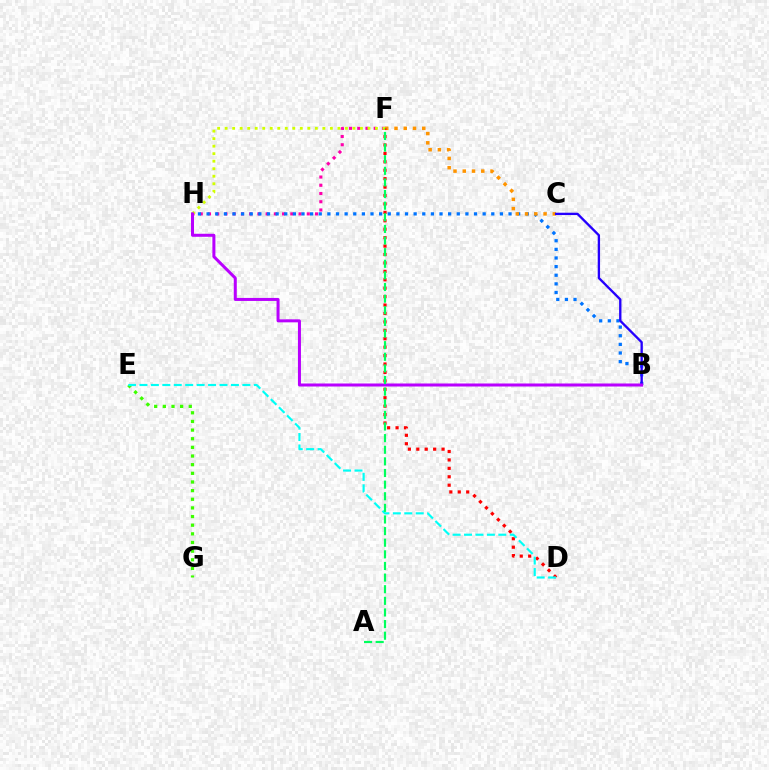{('F', 'H'): [{'color': '#ff00ac', 'line_style': 'dotted', 'thickness': 2.24}, {'color': '#d1ff00', 'line_style': 'dotted', 'thickness': 2.04}], ('B', 'H'): [{'color': '#0074ff', 'line_style': 'dotted', 'thickness': 2.34}, {'color': '#b900ff', 'line_style': 'solid', 'thickness': 2.17}], ('C', 'F'): [{'color': '#ff9400', 'line_style': 'dotted', 'thickness': 2.51}], ('D', 'F'): [{'color': '#ff0000', 'line_style': 'dotted', 'thickness': 2.29}], ('B', 'C'): [{'color': '#2500ff', 'line_style': 'solid', 'thickness': 1.68}], ('E', 'G'): [{'color': '#3dff00', 'line_style': 'dotted', 'thickness': 2.35}], ('D', 'E'): [{'color': '#00fff6', 'line_style': 'dashed', 'thickness': 1.55}], ('A', 'F'): [{'color': '#00ff5c', 'line_style': 'dashed', 'thickness': 1.58}]}